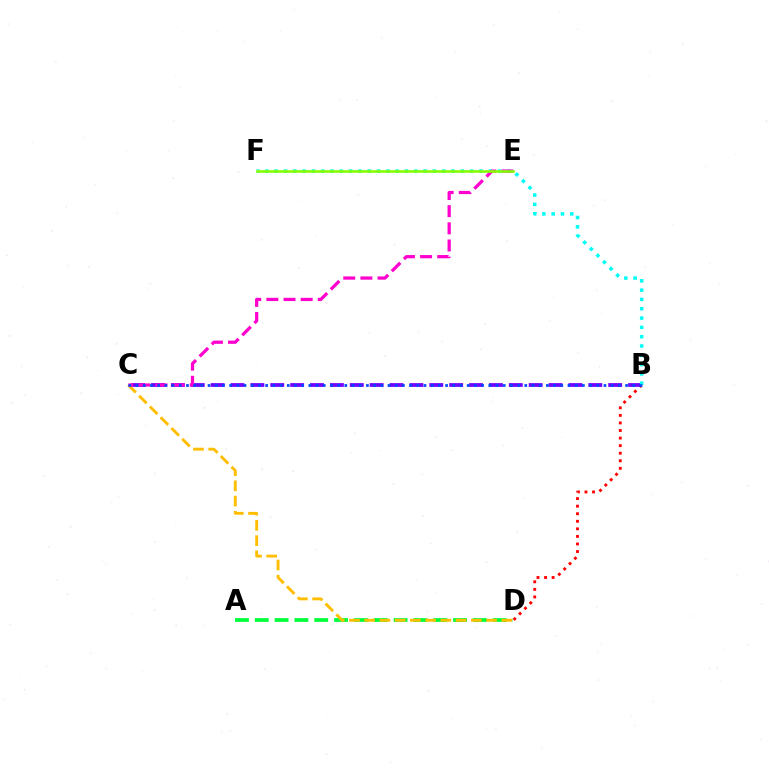{('A', 'D'): [{'color': '#00ff39', 'line_style': 'dashed', 'thickness': 2.69}], ('B', 'D'): [{'color': '#ff0000', 'line_style': 'dotted', 'thickness': 2.06}], ('B', 'C'): [{'color': '#7200ff', 'line_style': 'dashed', 'thickness': 2.7}, {'color': '#004bff', 'line_style': 'dotted', 'thickness': 1.96}], ('B', 'F'): [{'color': '#00fff6', 'line_style': 'dotted', 'thickness': 2.53}], ('C', 'D'): [{'color': '#ffbd00', 'line_style': 'dashed', 'thickness': 2.07}], ('C', 'E'): [{'color': '#ff00cf', 'line_style': 'dashed', 'thickness': 2.33}], ('E', 'F'): [{'color': '#84ff00', 'line_style': 'solid', 'thickness': 1.87}]}